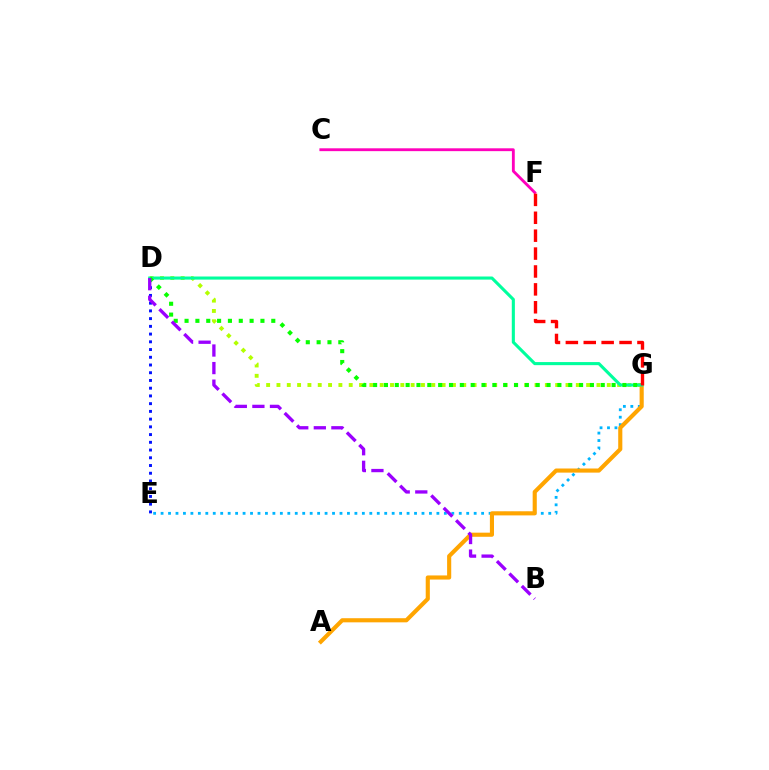{('C', 'F'): [{'color': '#ff00bd', 'line_style': 'solid', 'thickness': 2.05}], ('D', 'G'): [{'color': '#b3ff00', 'line_style': 'dotted', 'thickness': 2.8}, {'color': '#00ff9d', 'line_style': 'solid', 'thickness': 2.23}, {'color': '#08ff00', 'line_style': 'dotted', 'thickness': 2.95}], ('D', 'E'): [{'color': '#0010ff', 'line_style': 'dotted', 'thickness': 2.1}], ('E', 'G'): [{'color': '#00b5ff', 'line_style': 'dotted', 'thickness': 2.03}], ('A', 'G'): [{'color': '#ffa500', 'line_style': 'solid', 'thickness': 2.96}], ('F', 'G'): [{'color': '#ff0000', 'line_style': 'dashed', 'thickness': 2.43}], ('B', 'D'): [{'color': '#9b00ff', 'line_style': 'dashed', 'thickness': 2.39}]}